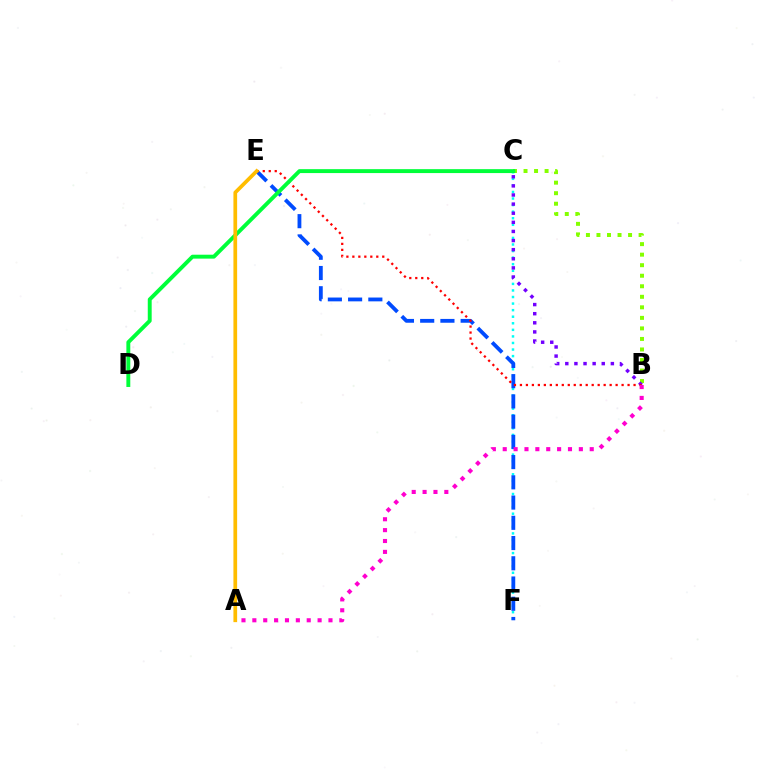{('C', 'F'): [{'color': '#00fff6', 'line_style': 'dotted', 'thickness': 1.78}], ('B', 'C'): [{'color': '#84ff00', 'line_style': 'dotted', 'thickness': 2.86}, {'color': '#7200ff', 'line_style': 'dotted', 'thickness': 2.48}], ('E', 'F'): [{'color': '#004bff', 'line_style': 'dashed', 'thickness': 2.75}], ('B', 'E'): [{'color': '#ff0000', 'line_style': 'dotted', 'thickness': 1.62}], ('A', 'B'): [{'color': '#ff00cf', 'line_style': 'dotted', 'thickness': 2.95}], ('C', 'D'): [{'color': '#00ff39', 'line_style': 'solid', 'thickness': 2.82}], ('A', 'E'): [{'color': '#ffbd00', 'line_style': 'solid', 'thickness': 2.67}]}